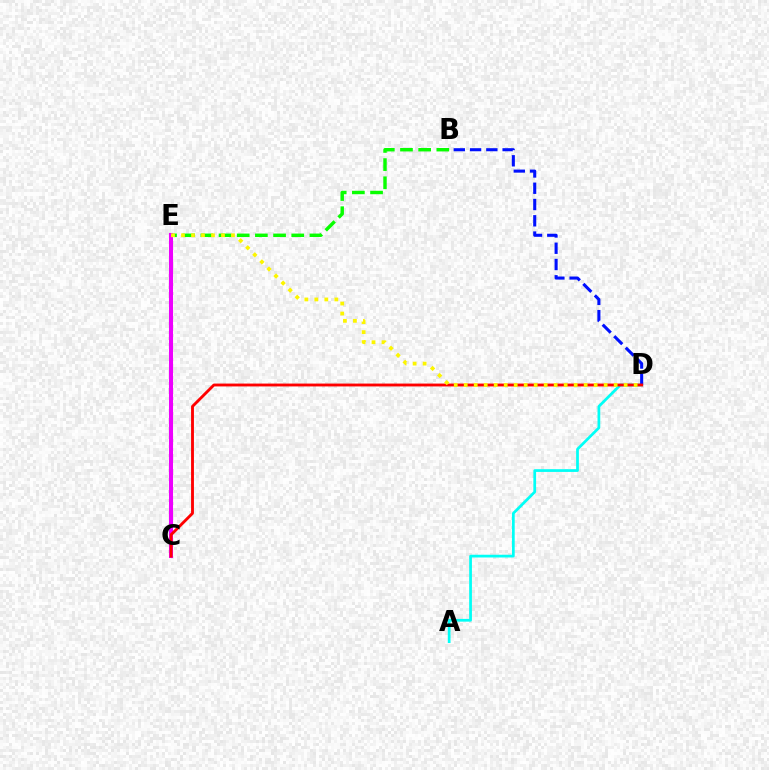{('B', 'E'): [{'color': '#08ff00', 'line_style': 'dashed', 'thickness': 2.47}], ('A', 'D'): [{'color': '#00fff6', 'line_style': 'solid', 'thickness': 1.97}], ('B', 'D'): [{'color': '#0010ff', 'line_style': 'dashed', 'thickness': 2.21}], ('C', 'E'): [{'color': '#ee00ff', 'line_style': 'solid', 'thickness': 2.93}], ('C', 'D'): [{'color': '#ff0000', 'line_style': 'solid', 'thickness': 2.06}], ('D', 'E'): [{'color': '#fcf500', 'line_style': 'dotted', 'thickness': 2.72}]}